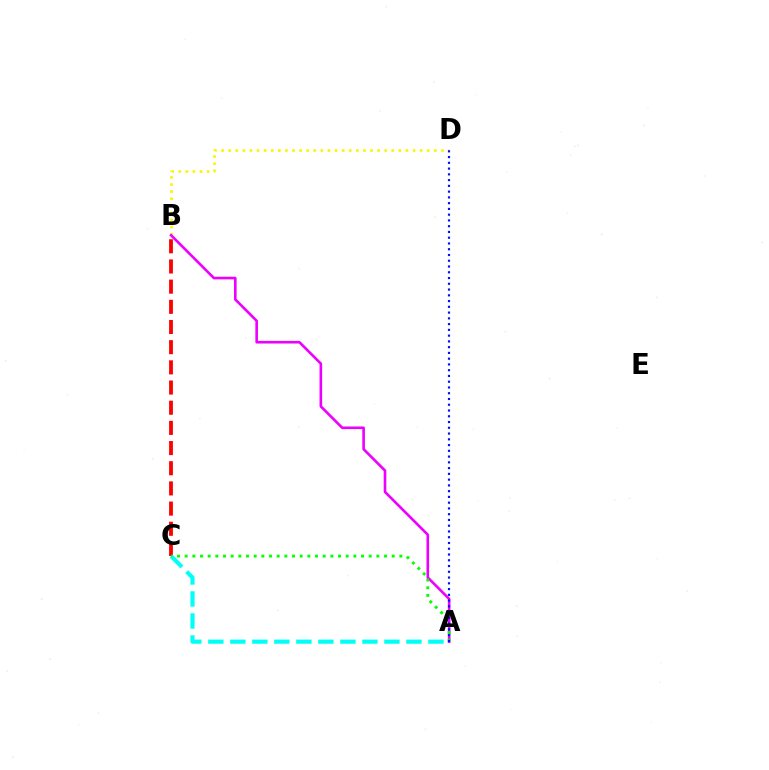{('B', 'D'): [{'color': '#fcf500', 'line_style': 'dotted', 'thickness': 1.93}], ('B', 'C'): [{'color': '#ff0000', 'line_style': 'dashed', 'thickness': 2.74}], ('A', 'B'): [{'color': '#ee00ff', 'line_style': 'solid', 'thickness': 1.89}], ('A', 'C'): [{'color': '#00fff6', 'line_style': 'dashed', 'thickness': 2.99}, {'color': '#08ff00', 'line_style': 'dotted', 'thickness': 2.08}], ('A', 'D'): [{'color': '#0010ff', 'line_style': 'dotted', 'thickness': 1.56}]}